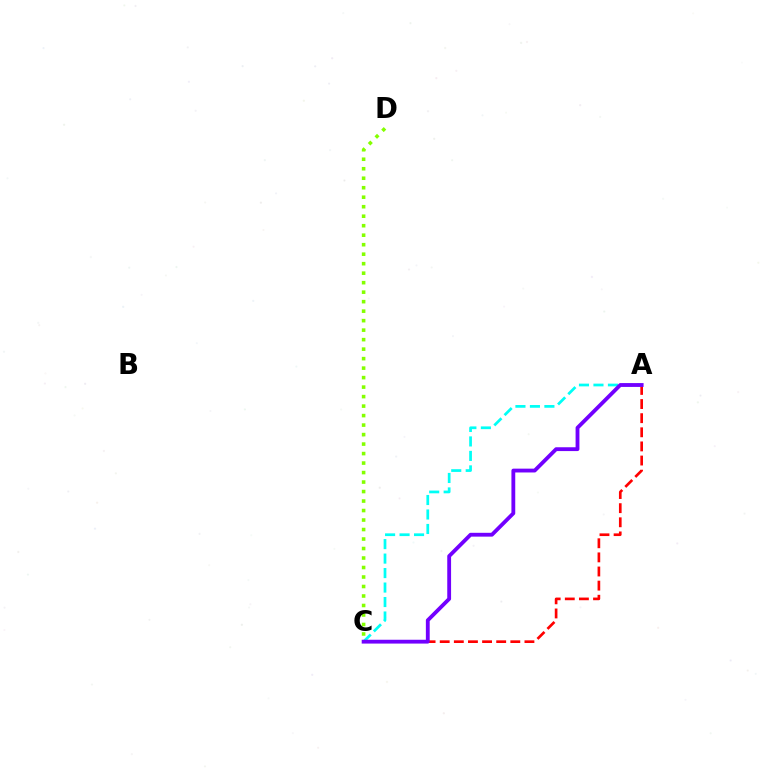{('A', 'C'): [{'color': '#ff0000', 'line_style': 'dashed', 'thickness': 1.92}, {'color': '#00fff6', 'line_style': 'dashed', 'thickness': 1.97}, {'color': '#7200ff', 'line_style': 'solid', 'thickness': 2.75}], ('C', 'D'): [{'color': '#84ff00', 'line_style': 'dotted', 'thickness': 2.58}]}